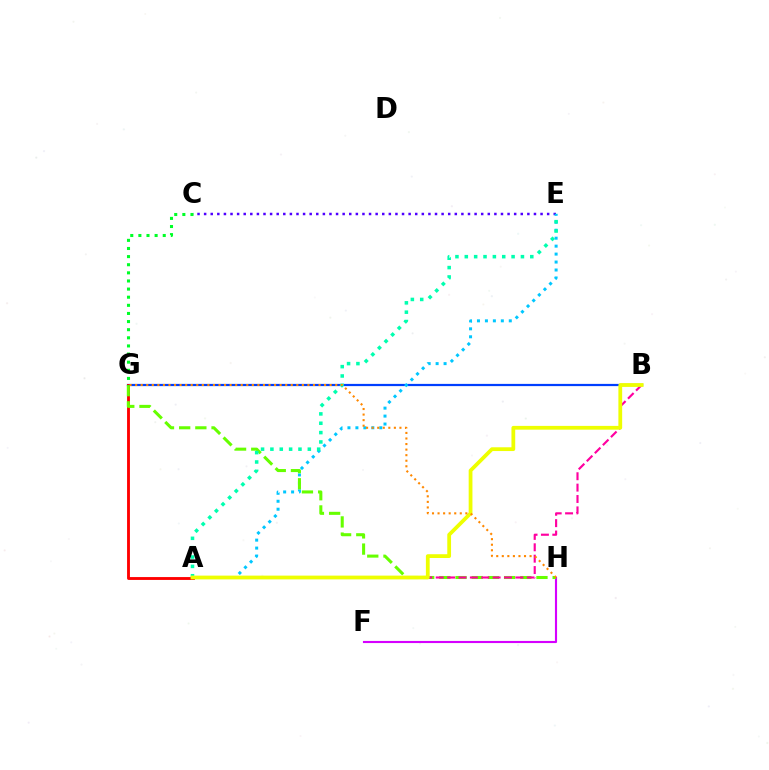{('C', 'E'): [{'color': '#4f00ff', 'line_style': 'dotted', 'thickness': 1.79}], ('B', 'G'): [{'color': '#003fff', 'line_style': 'solid', 'thickness': 1.6}], ('F', 'H'): [{'color': '#d600ff', 'line_style': 'solid', 'thickness': 1.53}], ('A', 'E'): [{'color': '#00c7ff', 'line_style': 'dotted', 'thickness': 2.16}, {'color': '#00ffaf', 'line_style': 'dotted', 'thickness': 2.54}], ('A', 'G'): [{'color': '#ff0000', 'line_style': 'solid', 'thickness': 2.06}], ('G', 'H'): [{'color': '#66ff00', 'line_style': 'dashed', 'thickness': 2.2}, {'color': '#ff8800', 'line_style': 'dotted', 'thickness': 1.51}], ('A', 'B'): [{'color': '#ff00a0', 'line_style': 'dashed', 'thickness': 1.55}, {'color': '#eeff00', 'line_style': 'solid', 'thickness': 2.72}], ('C', 'G'): [{'color': '#00ff27', 'line_style': 'dotted', 'thickness': 2.21}]}